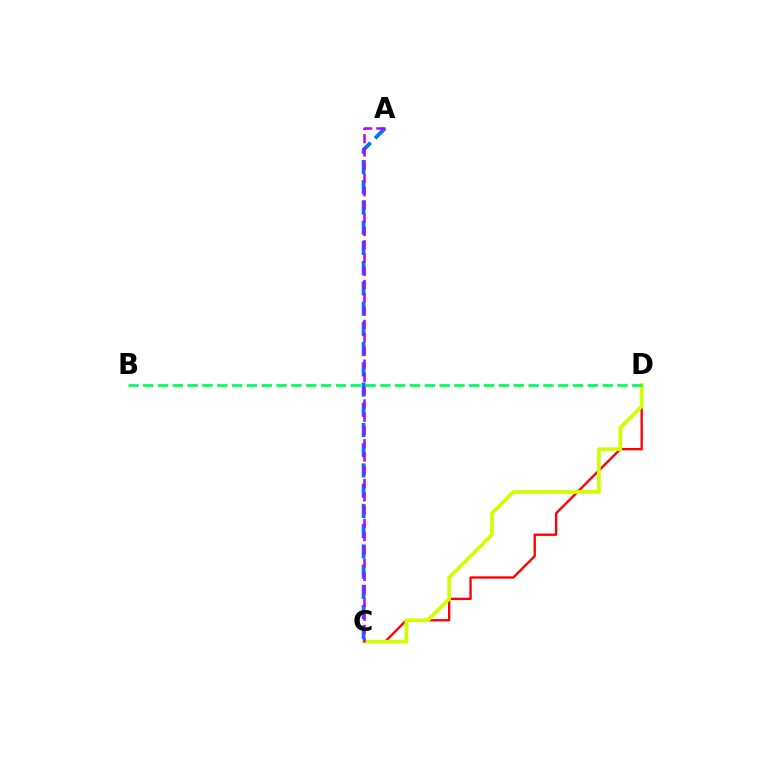{('C', 'D'): [{'color': '#ff0000', 'line_style': 'solid', 'thickness': 1.69}, {'color': '#d1ff00', 'line_style': 'solid', 'thickness': 2.67}], ('A', 'C'): [{'color': '#0074ff', 'line_style': 'dashed', 'thickness': 2.75}, {'color': '#b900ff', 'line_style': 'dashed', 'thickness': 1.8}], ('B', 'D'): [{'color': '#00ff5c', 'line_style': 'dashed', 'thickness': 2.01}]}